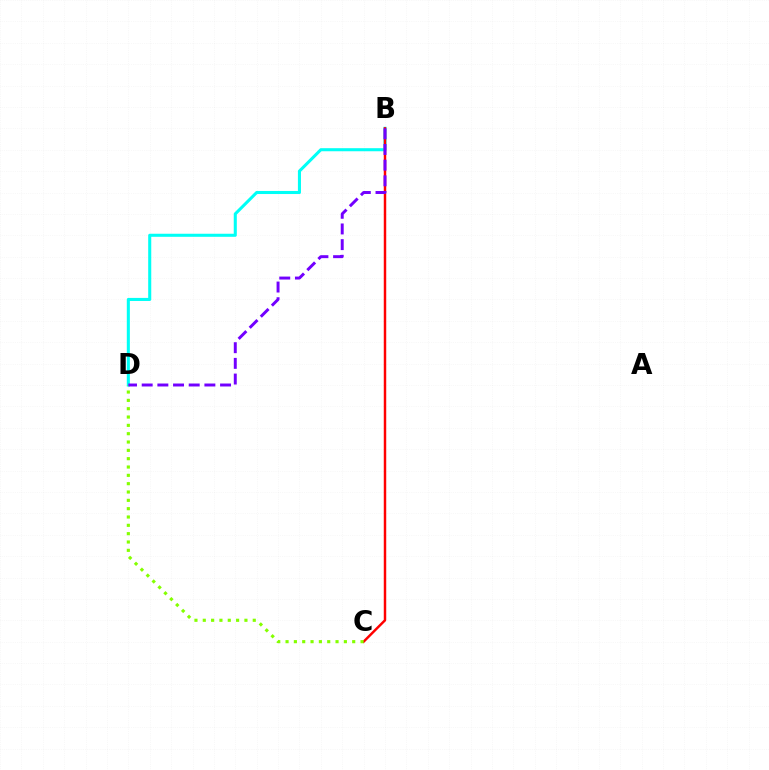{('B', 'D'): [{'color': '#00fff6', 'line_style': 'solid', 'thickness': 2.21}, {'color': '#7200ff', 'line_style': 'dashed', 'thickness': 2.13}], ('B', 'C'): [{'color': '#ff0000', 'line_style': 'solid', 'thickness': 1.77}], ('C', 'D'): [{'color': '#84ff00', 'line_style': 'dotted', 'thickness': 2.26}]}